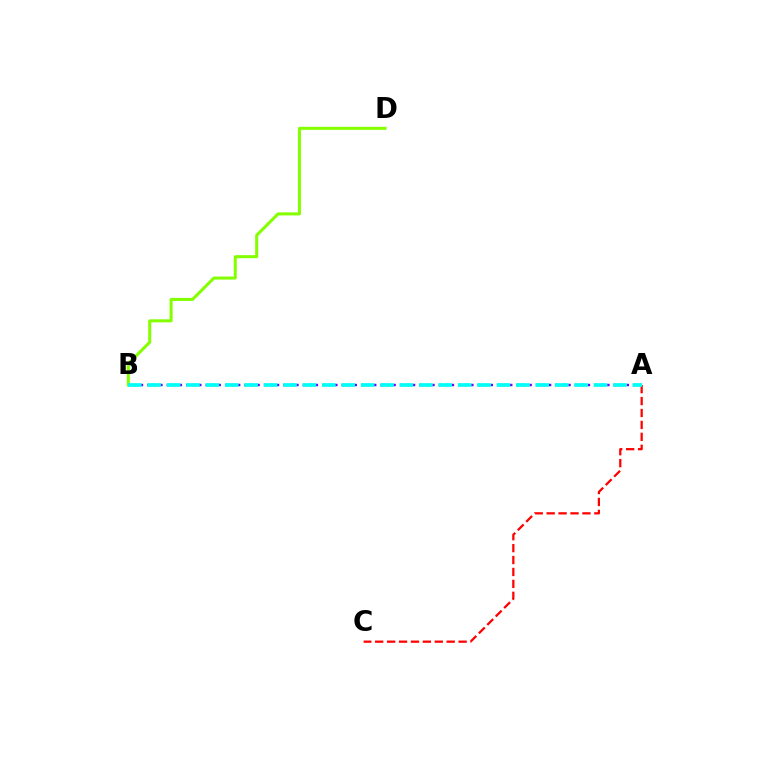{('B', 'D'): [{'color': '#84ff00', 'line_style': 'solid', 'thickness': 2.18}], ('A', 'B'): [{'color': '#7200ff', 'line_style': 'dotted', 'thickness': 1.76}, {'color': '#00fff6', 'line_style': 'dashed', 'thickness': 2.64}], ('A', 'C'): [{'color': '#ff0000', 'line_style': 'dashed', 'thickness': 1.62}]}